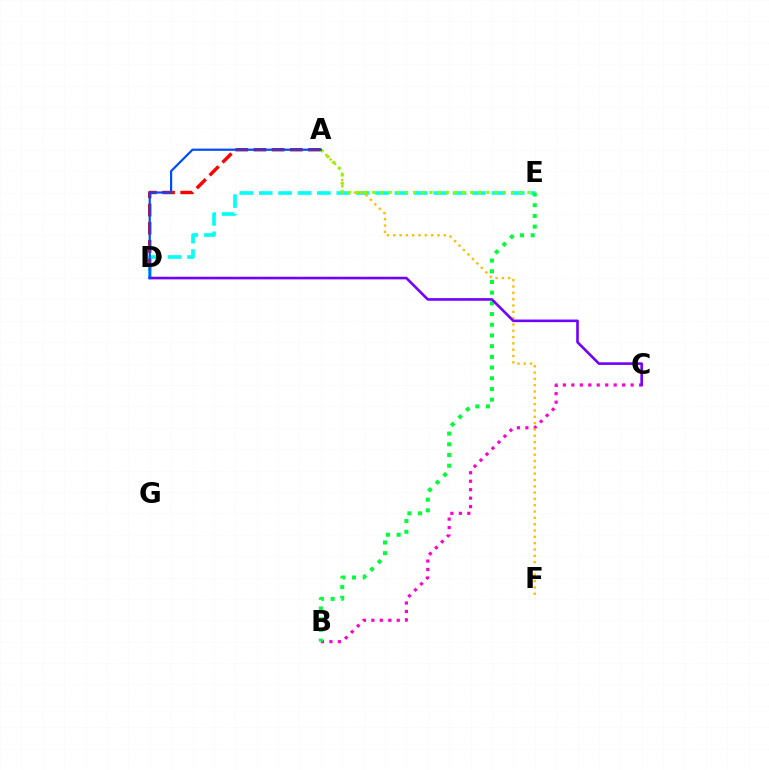{('B', 'C'): [{'color': '#ff00cf', 'line_style': 'dotted', 'thickness': 2.3}], ('A', 'D'): [{'color': '#ff0000', 'line_style': 'dashed', 'thickness': 2.47}, {'color': '#004bff', 'line_style': 'solid', 'thickness': 1.58}], ('D', 'E'): [{'color': '#00fff6', 'line_style': 'dashed', 'thickness': 2.63}], ('B', 'E'): [{'color': '#00ff39', 'line_style': 'dotted', 'thickness': 2.91}], ('A', 'F'): [{'color': '#ffbd00', 'line_style': 'dotted', 'thickness': 1.72}], ('A', 'E'): [{'color': '#84ff00', 'line_style': 'dotted', 'thickness': 2.22}], ('C', 'D'): [{'color': '#7200ff', 'line_style': 'solid', 'thickness': 1.88}]}